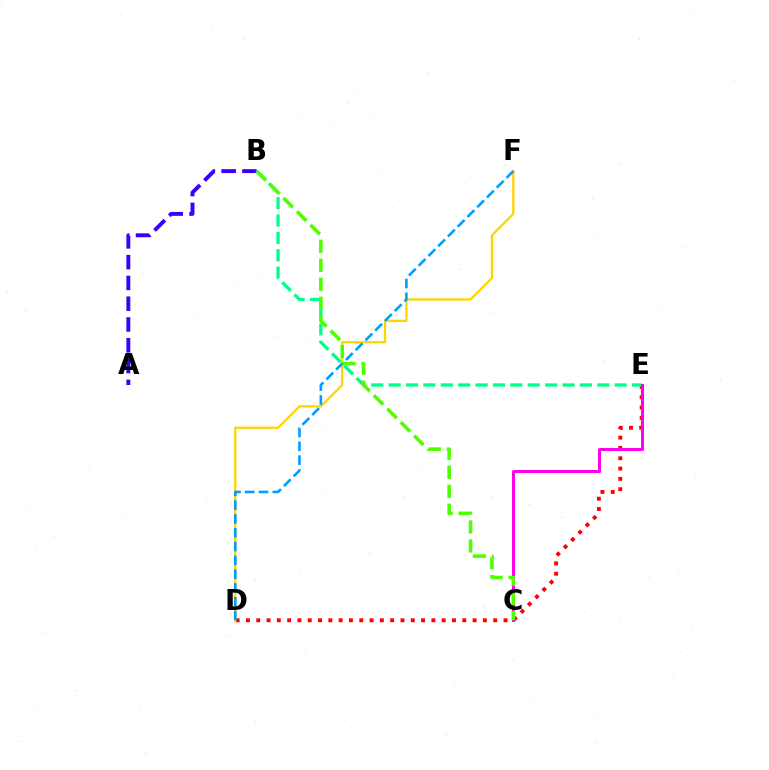{('D', 'E'): [{'color': '#ff0000', 'line_style': 'dotted', 'thickness': 2.8}], ('D', 'F'): [{'color': '#ffd500', 'line_style': 'solid', 'thickness': 1.67}, {'color': '#009eff', 'line_style': 'dashed', 'thickness': 1.88}], ('B', 'E'): [{'color': '#00ff86', 'line_style': 'dashed', 'thickness': 2.36}], ('A', 'B'): [{'color': '#3700ff', 'line_style': 'dashed', 'thickness': 2.82}], ('C', 'E'): [{'color': '#ff00ed', 'line_style': 'solid', 'thickness': 2.16}], ('B', 'C'): [{'color': '#4fff00', 'line_style': 'dashed', 'thickness': 2.58}]}